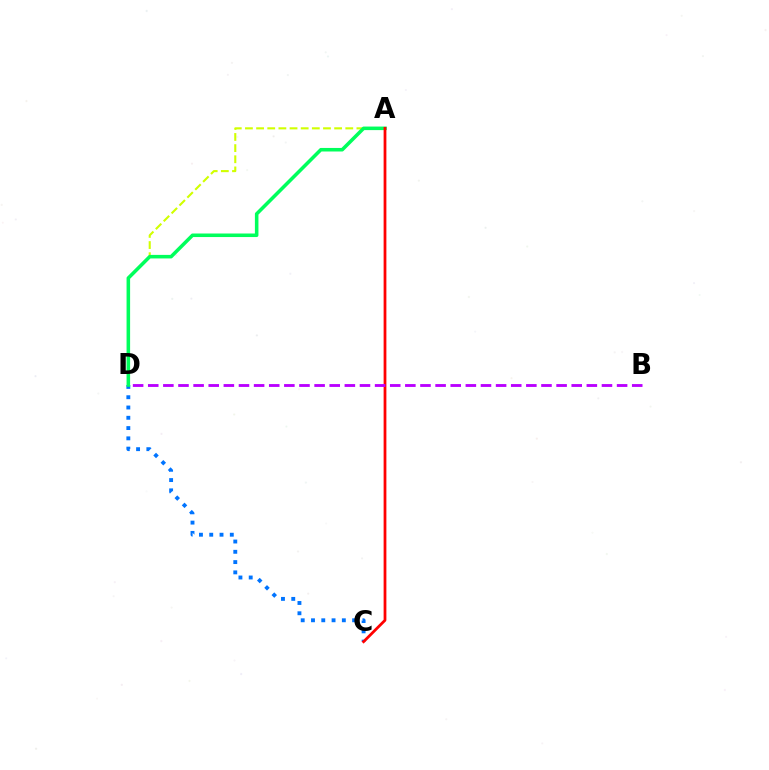{('A', 'D'): [{'color': '#d1ff00', 'line_style': 'dashed', 'thickness': 1.51}, {'color': '#00ff5c', 'line_style': 'solid', 'thickness': 2.55}], ('C', 'D'): [{'color': '#0074ff', 'line_style': 'dotted', 'thickness': 2.79}], ('A', 'C'): [{'color': '#ff0000', 'line_style': 'solid', 'thickness': 1.99}], ('B', 'D'): [{'color': '#b900ff', 'line_style': 'dashed', 'thickness': 2.05}]}